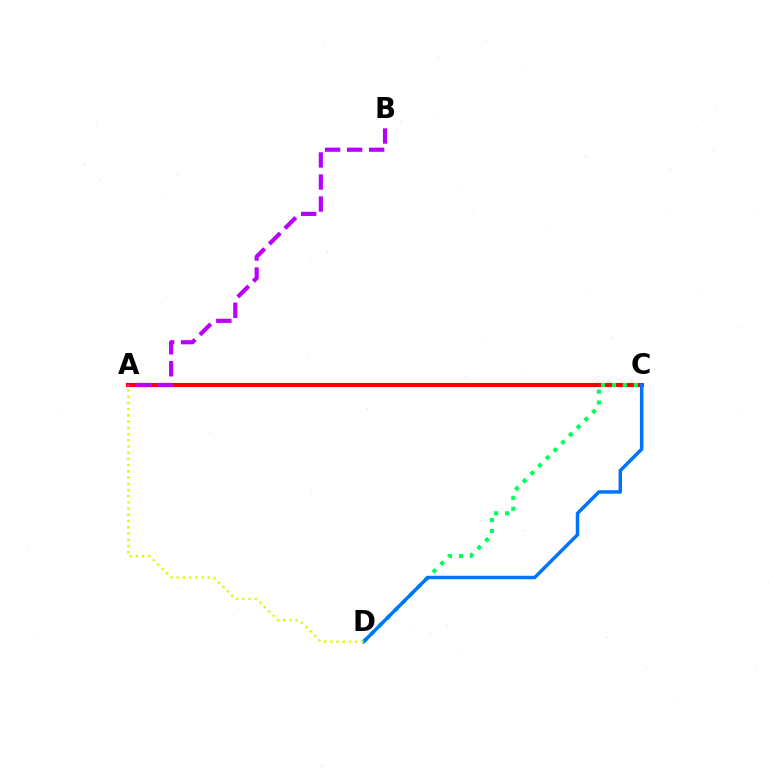{('A', 'C'): [{'color': '#ff0000', 'line_style': 'solid', 'thickness': 2.96}], ('C', 'D'): [{'color': '#00ff5c', 'line_style': 'dotted', 'thickness': 2.96}, {'color': '#0074ff', 'line_style': 'solid', 'thickness': 2.51}], ('A', 'B'): [{'color': '#b900ff', 'line_style': 'dashed', 'thickness': 2.99}], ('A', 'D'): [{'color': '#d1ff00', 'line_style': 'dotted', 'thickness': 1.69}]}